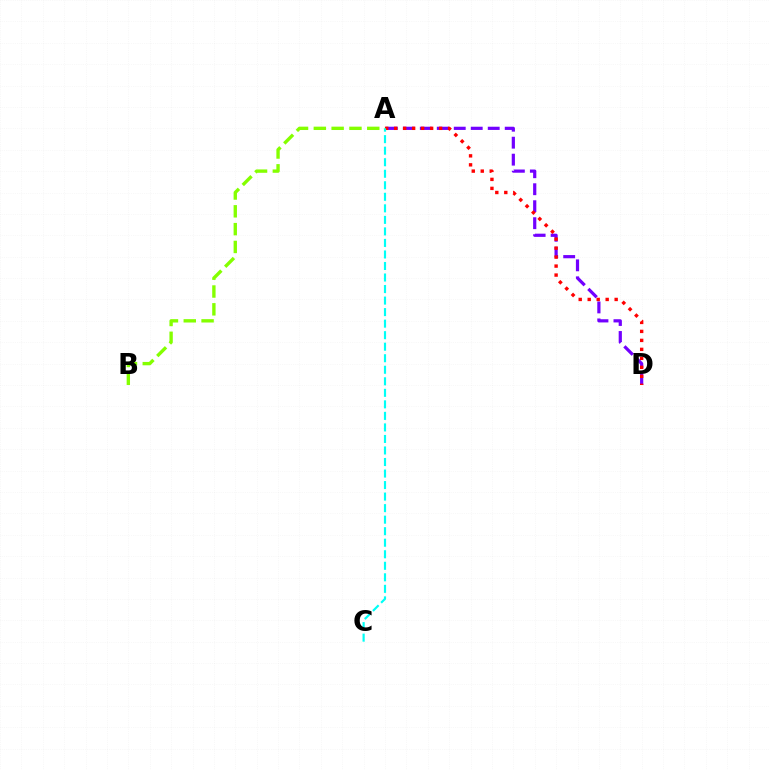{('A', 'D'): [{'color': '#7200ff', 'line_style': 'dashed', 'thickness': 2.31}, {'color': '#ff0000', 'line_style': 'dotted', 'thickness': 2.44}], ('A', 'C'): [{'color': '#00fff6', 'line_style': 'dashed', 'thickness': 1.57}], ('A', 'B'): [{'color': '#84ff00', 'line_style': 'dashed', 'thickness': 2.42}]}